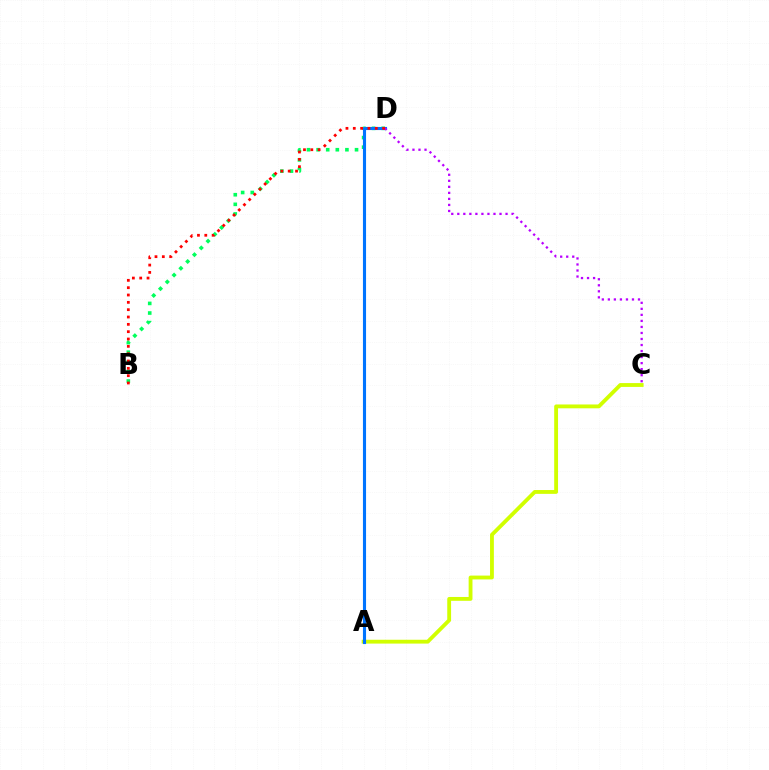{('A', 'C'): [{'color': '#d1ff00', 'line_style': 'solid', 'thickness': 2.76}], ('B', 'D'): [{'color': '#00ff5c', 'line_style': 'dotted', 'thickness': 2.61}, {'color': '#ff0000', 'line_style': 'dotted', 'thickness': 1.99}], ('A', 'D'): [{'color': '#0074ff', 'line_style': 'solid', 'thickness': 2.24}], ('C', 'D'): [{'color': '#b900ff', 'line_style': 'dotted', 'thickness': 1.64}]}